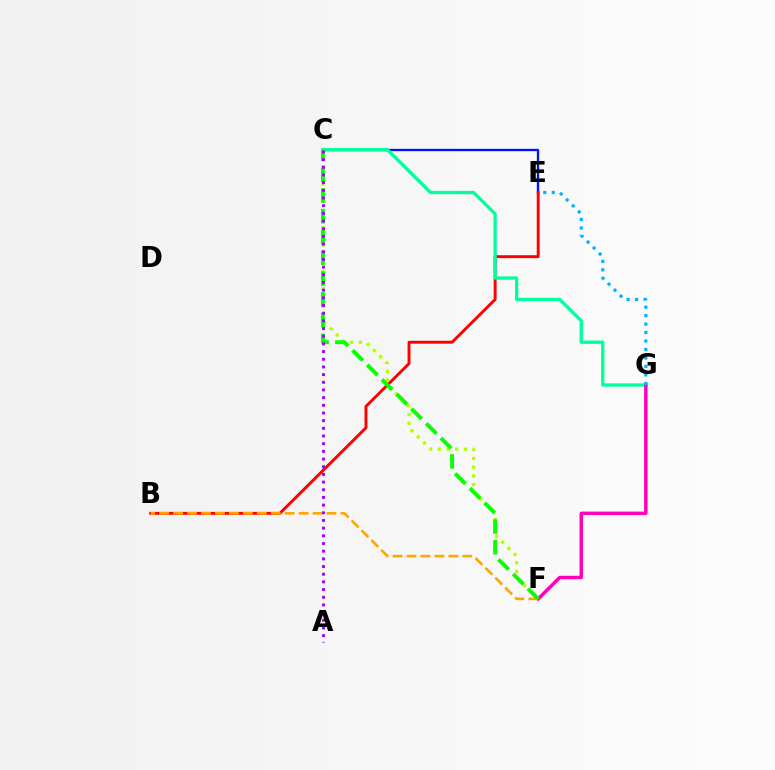{('C', 'E'): [{'color': '#0010ff', 'line_style': 'solid', 'thickness': 1.67}], ('B', 'E'): [{'color': '#ff0000', 'line_style': 'solid', 'thickness': 2.1}], ('C', 'G'): [{'color': '#00ff9d', 'line_style': 'solid', 'thickness': 2.39}], ('F', 'G'): [{'color': '#ff00bd', 'line_style': 'solid', 'thickness': 2.48}], ('C', 'F'): [{'color': '#b3ff00', 'line_style': 'dotted', 'thickness': 2.37}, {'color': '#08ff00', 'line_style': 'dashed', 'thickness': 2.82}], ('B', 'F'): [{'color': '#ffa500', 'line_style': 'dashed', 'thickness': 1.89}], ('A', 'C'): [{'color': '#9b00ff', 'line_style': 'dotted', 'thickness': 2.09}], ('E', 'G'): [{'color': '#00b5ff', 'line_style': 'dotted', 'thickness': 2.3}]}